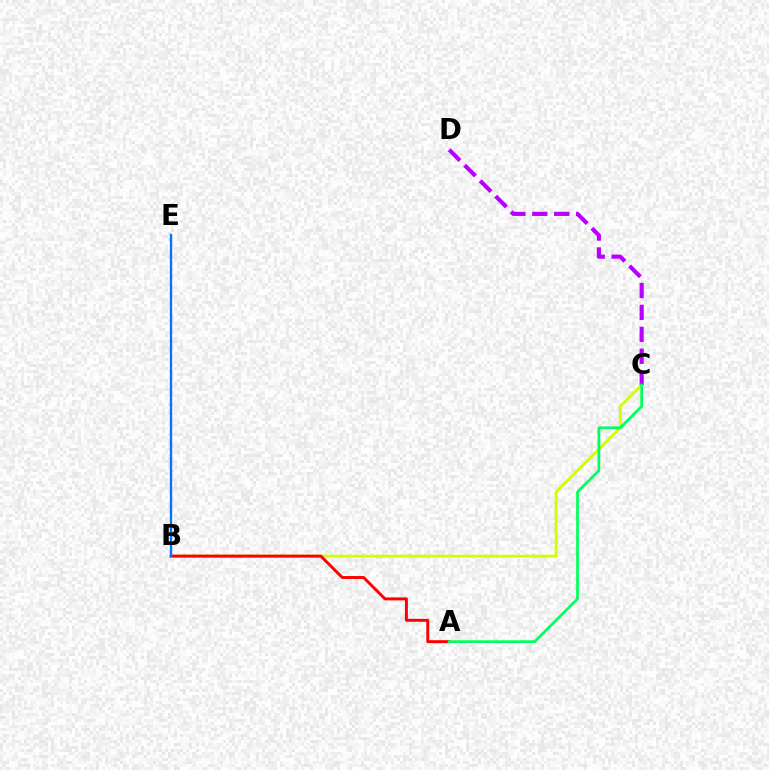{('B', 'C'): [{'color': '#d1ff00', 'line_style': 'solid', 'thickness': 2.04}], ('C', 'D'): [{'color': '#b900ff', 'line_style': 'dashed', 'thickness': 2.98}], ('A', 'B'): [{'color': '#ff0000', 'line_style': 'solid', 'thickness': 2.12}], ('A', 'C'): [{'color': '#00ff5c', 'line_style': 'solid', 'thickness': 1.94}], ('B', 'E'): [{'color': '#0074ff', 'line_style': 'solid', 'thickness': 1.67}]}